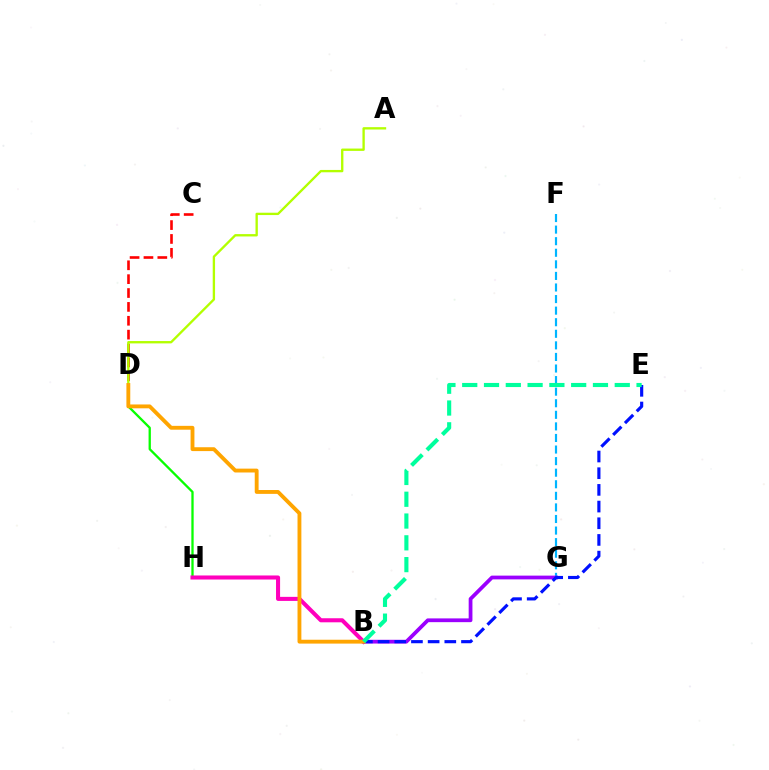{('D', 'H'): [{'color': '#08ff00', 'line_style': 'solid', 'thickness': 1.66}], ('C', 'D'): [{'color': '#ff0000', 'line_style': 'dashed', 'thickness': 1.88}], ('A', 'D'): [{'color': '#b3ff00', 'line_style': 'solid', 'thickness': 1.69}], ('F', 'G'): [{'color': '#00b5ff', 'line_style': 'dashed', 'thickness': 1.57}], ('B', 'G'): [{'color': '#9b00ff', 'line_style': 'solid', 'thickness': 2.71}], ('B', 'H'): [{'color': '#ff00bd', 'line_style': 'solid', 'thickness': 2.92}], ('B', 'E'): [{'color': '#0010ff', 'line_style': 'dashed', 'thickness': 2.27}, {'color': '#00ff9d', 'line_style': 'dashed', 'thickness': 2.96}], ('B', 'D'): [{'color': '#ffa500', 'line_style': 'solid', 'thickness': 2.77}]}